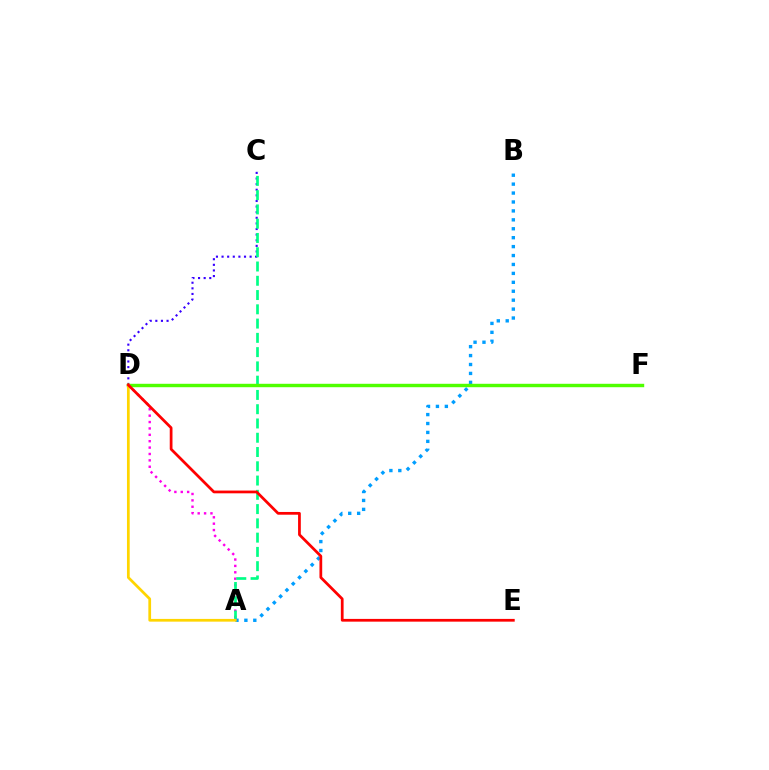{('C', 'D'): [{'color': '#3700ff', 'line_style': 'dotted', 'thickness': 1.52}], ('A', 'D'): [{'color': '#ff00ed', 'line_style': 'dotted', 'thickness': 1.74}, {'color': '#ffd500', 'line_style': 'solid', 'thickness': 1.97}], ('A', 'C'): [{'color': '#00ff86', 'line_style': 'dashed', 'thickness': 1.94}], ('A', 'B'): [{'color': '#009eff', 'line_style': 'dotted', 'thickness': 2.43}], ('D', 'F'): [{'color': '#4fff00', 'line_style': 'solid', 'thickness': 2.47}], ('D', 'E'): [{'color': '#ff0000', 'line_style': 'solid', 'thickness': 1.98}]}